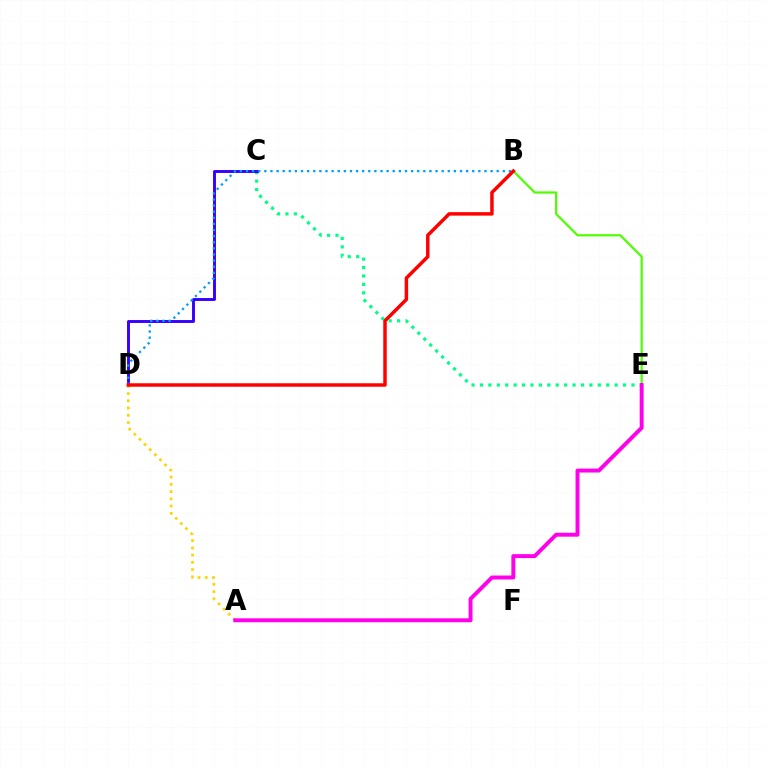{('B', 'E'): [{'color': '#4fff00', 'line_style': 'solid', 'thickness': 1.6}], ('C', 'E'): [{'color': '#00ff86', 'line_style': 'dotted', 'thickness': 2.29}], ('C', 'D'): [{'color': '#3700ff', 'line_style': 'solid', 'thickness': 2.1}], ('B', 'D'): [{'color': '#009eff', 'line_style': 'dotted', 'thickness': 1.66}, {'color': '#ff0000', 'line_style': 'solid', 'thickness': 2.5}], ('A', 'D'): [{'color': '#ffd500', 'line_style': 'dotted', 'thickness': 1.97}], ('A', 'E'): [{'color': '#ff00ed', 'line_style': 'solid', 'thickness': 2.83}]}